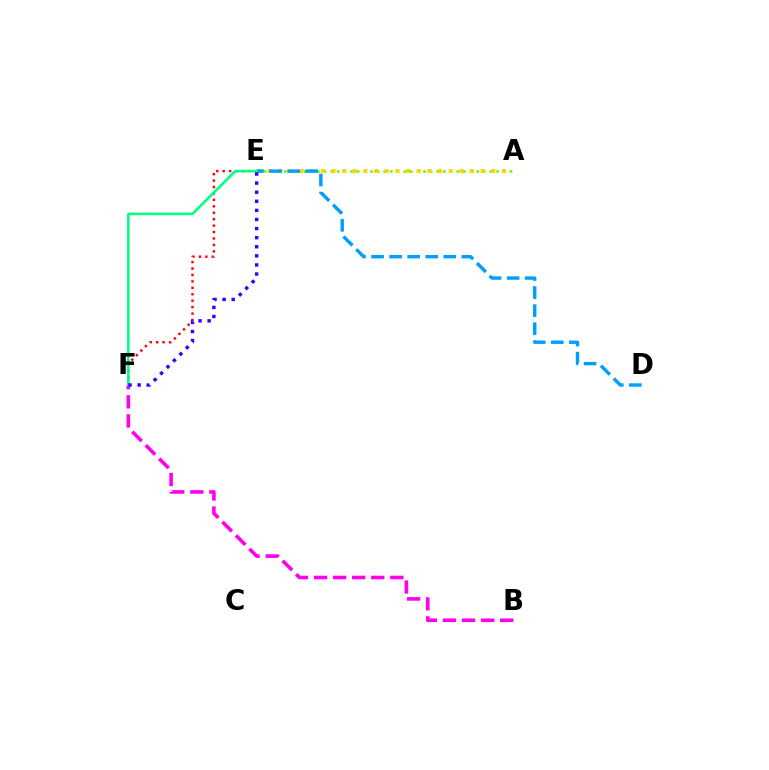{('A', 'E'): [{'color': '#4fff00', 'line_style': 'dotted', 'thickness': 1.8}, {'color': '#ffd500', 'line_style': 'dotted', 'thickness': 2.89}], ('E', 'F'): [{'color': '#ff0000', 'line_style': 'dotted', 'thickness': 1.75}, {'color': '#00ff86', 'line_style': 'solid', 'thickness': 1.84}, {'color': '#3700ff', 'line_style': 'dotted', 'thickness': 2.47}], ('B', 'F'): [{'color': '#ff00ed', 'line_style': 'dashed', 'thickness': 2.59}], ('D', 'E'): [{'color': '#009eff', 'line_style': 'dashed', 'thickness': 2.45}]}